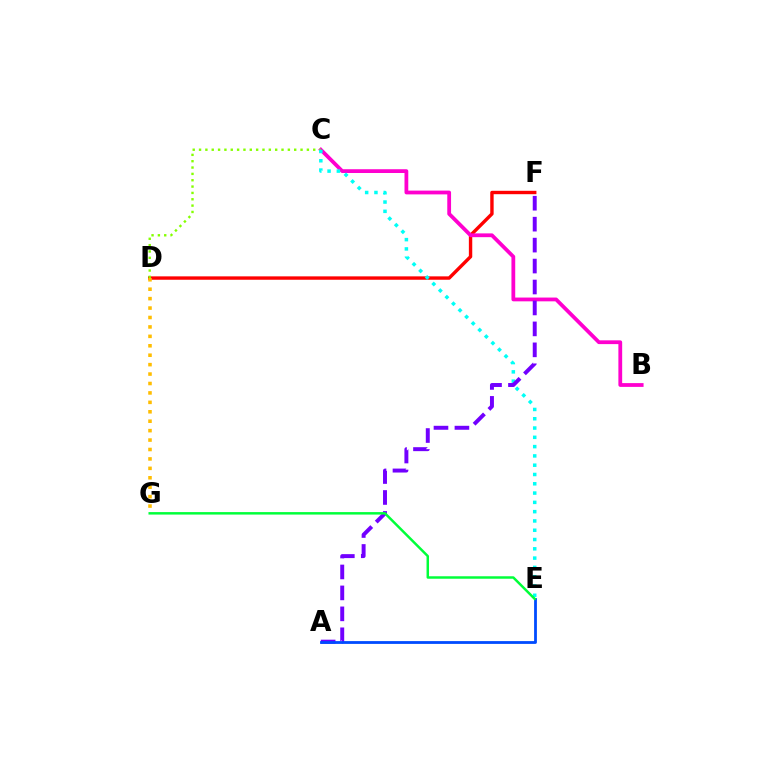{('D', 'F'): [{'color': '#ff0000', 'line_style': 'solid', 'thickness': 2.44}], ('B', 'C'): [{'color': '#ff00cf', 'line_style': 'solid', 'thickness': 2.72}], ('C', 'D'): [{'color': '#84ff00', 'line_style': 'dotted', 'thickness': 1.72}], ('C', 'E'): [{'color': '#00fff6', 'line_style': 'dotted', 'thickness': 2.52}], ('A', 'F'): [{'color': '#7200ff', 'line_style': 'dashed', 'thickness': 2.85}], ('A', 'E'): [{'color': '#004bff', 'line_style': 'solid', 'thickness': 2.01}], ('D', 'G'): [{'color': '#ffbd00', 'line_style': 'dotted', 'thickness': 2.56}], ('E', 'G'): [{'color': '#00ff39', 'line_style': 'solid', 'thickness': 1.78}]}